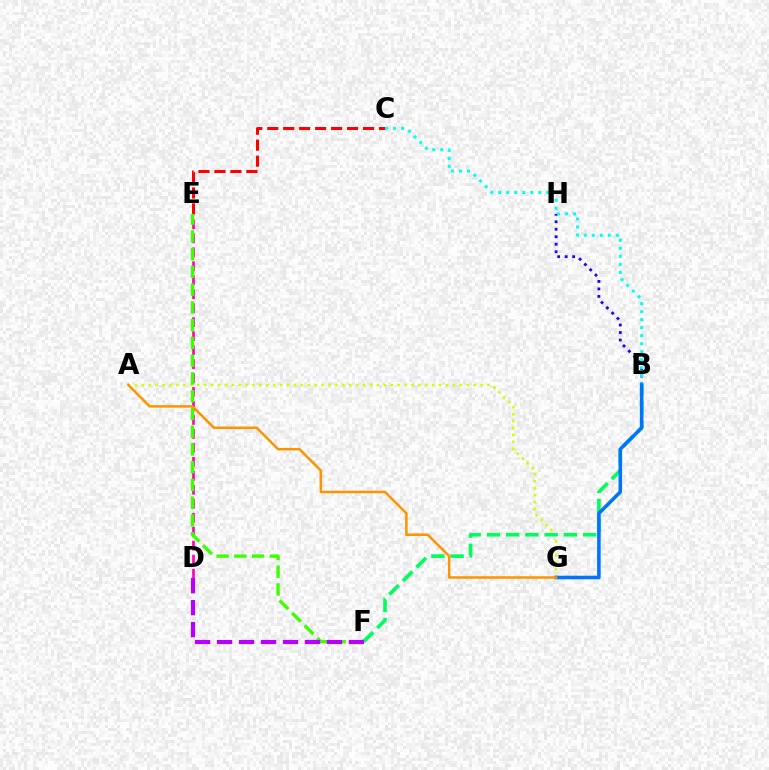{('A', 'G'): [{'color': '#d1ff00', 'line_style': 'dotted', 'thickness': 1.88}, {'color': '#ff9400', 'line_style': 'solid', 'thickness': 1.81}], ('B', 'F'): [{'color': '#00ff5c', 'line_style': 'dashed', 'thickness': 2.61}], ('B', 'H'): [{'color': '#2500ff', 'line_style': 'dotted', 'thickness': 2.04}], ('C', 'E'): [{'color': '#ff0000', 'line_style': 'dashed', 'thickness': 2.17}], ('B', 'C'): [{'color': '#00fff6', 'line_style': 'dotted', 'thickness': 2.18}], ('D', 'E'): [{'color': '#ff00ac', 'line_style': 'dashed', 'thickness': 1.9}], ('B', 'G'): [{'color': '#0074ff', 'line_style': 'solid', 'thickness': 2.56}], ('E', 'F'): [{'color': '#3dff00', 'line_style': 'dashed', 'thickness': 2.41}], ('D', 'F'): [{'color': '#b900ff', 'line_style': 'dashed', 'thickness': 2.99}]}